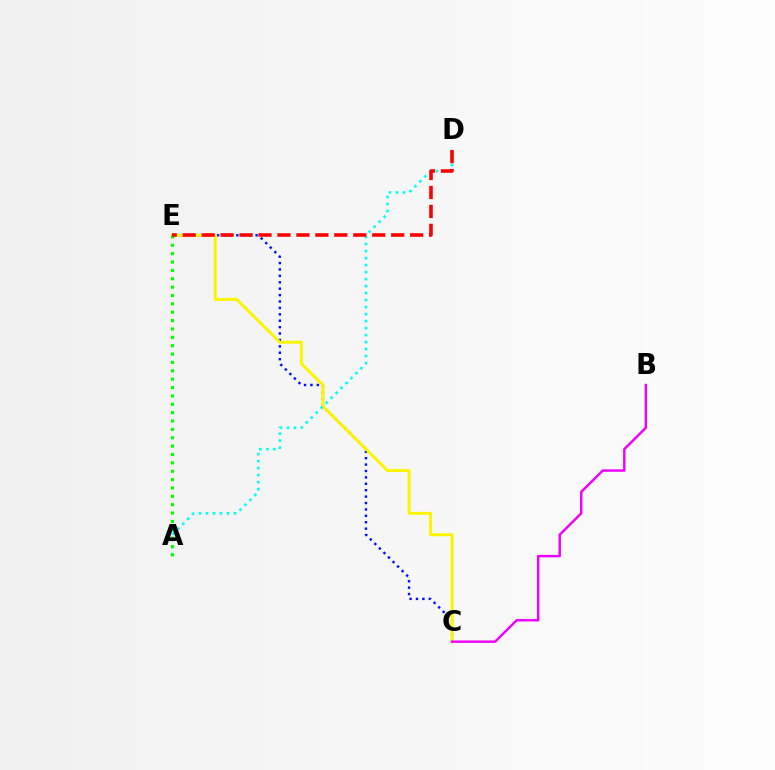{('C', 'E'): [{'color': '#0010ff', 'line_style': 'dotted', 'thickness': 1.74}, {'color': '#fcf500', 'line_style': 'solid', 'thickness': 2.14}], ('B', 'C'): [{'color': '#ee00ff', 'line_style': 'solid', 'thickness': 1.76}], ('A', 'D'): [{'color': '#00fff6', 'line_style': 'dotted', 'thickness': 1.9}], ('A', 'E'): [{'color': '#08ff00', 'line_style': 'dotted', 'thickness': 2.27}], ('D', 'E'): [{'color': '#ff0000', 'line_style': 'dashed', 'thickness': 2.57}]}